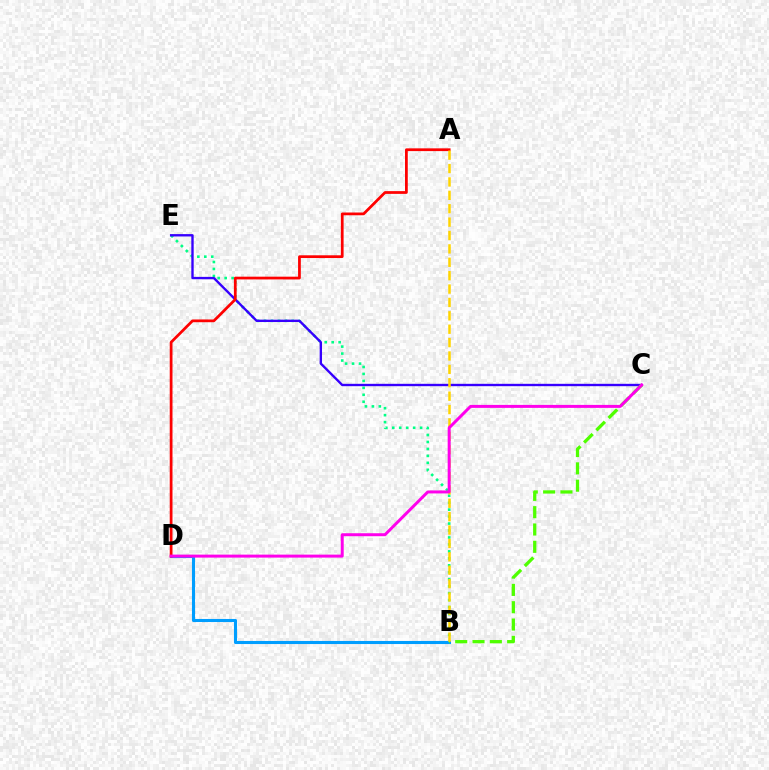{('B', 'E'): [{'color': '#00ff86', 'line_style': 'dotted', 'thickness': 1.89}], ('C', 'E'): [{'color': '#3700ff', 'line_style': 'solid', 'thickness': 1.7}], ('B', 'D'): [{'color': '#009eff', 'line_style': 'solid', 'thickness': 2.22}], ('B', 'C'): [{'color': '#4fff00', 'line_style': 'dashed', 'thickness': 2.35}], ('A', 'D'): [{'color': '#ff0000', 'line_style': 'solid', 'thickness': 1.98}], ('A', 'B'): [{'color': '#ffd500', 'line_style': 'dashed', 'thickness': 1.82}], ('C', 'D'): [{'color': '#ff00ed', 'line_style': 'solid', 'thickness': 2.14}]}